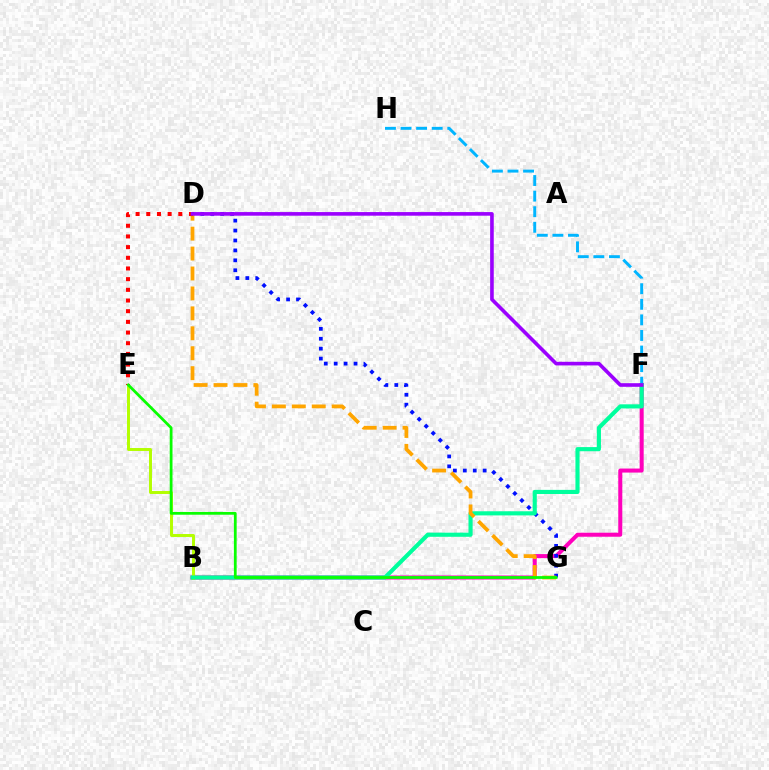{('B', 'F'): [{'color': '#ff00bd', 'line_style': 'solid', 'thickness': 2.9}, {'color': '#00ff9d', 'line_style': 'solid', 'thickness': 2.98}], ('B', 'E'): [{'color': '#b3ff00', 'line_style': 'solid', 'thickness': 2.12}], ('D', 'G'): [{'color': '#0010ff', 'line_style': 'dotted', 'thickness': 2.7}, {'color': '#ffa500', 'line_style': 'dashed', 'thickness': 2.71}], ('D', 'E'): [{'color': '#ff0000', 'line_style': 'dotted', 'thickness': 2.9}], ('F', 'H'): [{'color': '#00b5ff', 'line_style': 'dashed', 'thickness': 2.12}], ('D', 'F'): [{'color': '#9b00ff', 'line_style': 'solid', 'thickness': 2.61}], ('E', 'G'): [{'color': '#08ff00', 'line_style': 'solid', 'thickness': 1.99}]}